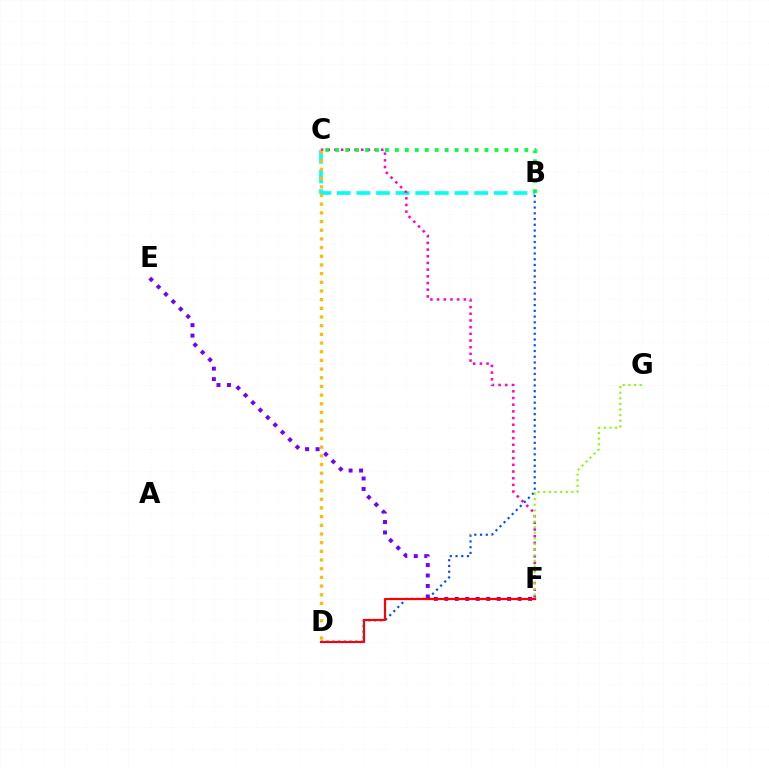{('B', 'C'): [{'color': '#00fff6', 'line_style': 'dashed', 'thickness': 2.67}, {'color': '#00ff39', 'line_style': 'dotted', 'thickness': 2.71}], ('C', 'F'): [{'color': '#ff00cf', 'line_style': 'dotted', 'thickness': 1.82}], ('B', 'D'): [{'color': '#004bff', 'line_style': 'dotted', 'thickness': 1.56}], ('F', 'G'): [{'color': '#84ff00', 'line_style': 'dotted', 'thickness': 1.52}], ('E', 'F'): [{'color': '#7200ff', 'line_style': 'dotted', 'thickness': 2.85}], ('D', 'F'): [{'color': '#ff0000', 'line_style': 'solid', 'thickness': 1.57}], ('C', 'D'): [{'color': '#ffbd00', 'line_style': 'dotted', 'thickness': 2.36}]}